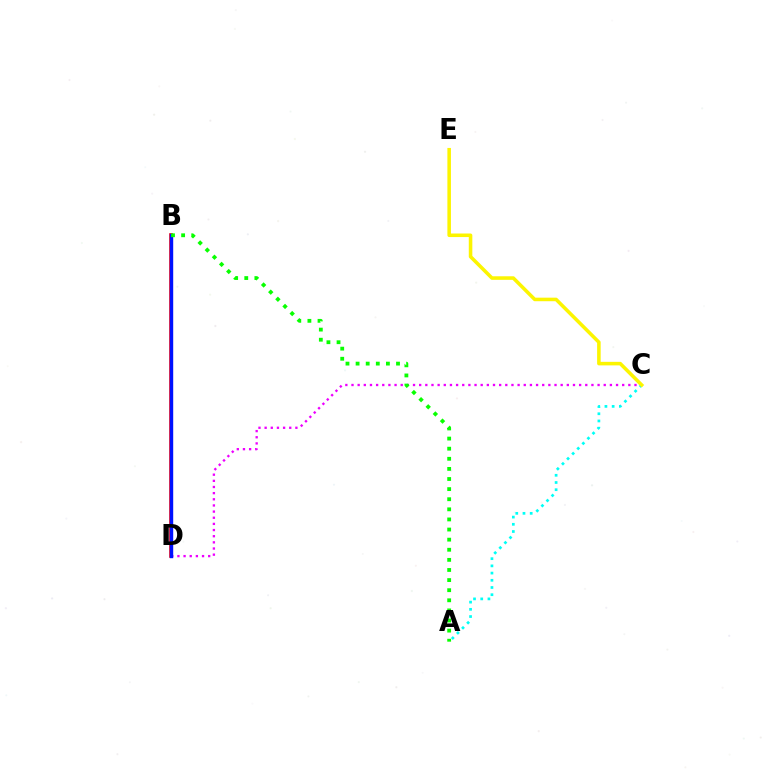{('C', 'D'): [{'color': '#ee00ff', 'line_style': 'dotted', 'thickness': 1.67}], ('A', 'C'): [{'color': '#00fff6', 'line_style': 'dotted', 'thickness': 1.96}], ('B', 'D'): [{'color': '#ff0000', 'line_style': 'solid', 'thickness': 2.59}, {'color': '#0010ff', 'line_style': 'solid', 'thickness': 2.45}], ('A', 'B'): [{'color': '#08ff00', 'line_style': 'dotted', 'thickness': 2.75}], ('C', 'E'): [{'color': '#fcf500', 'line_style': 'solid', 'thickness': 2.56}]}